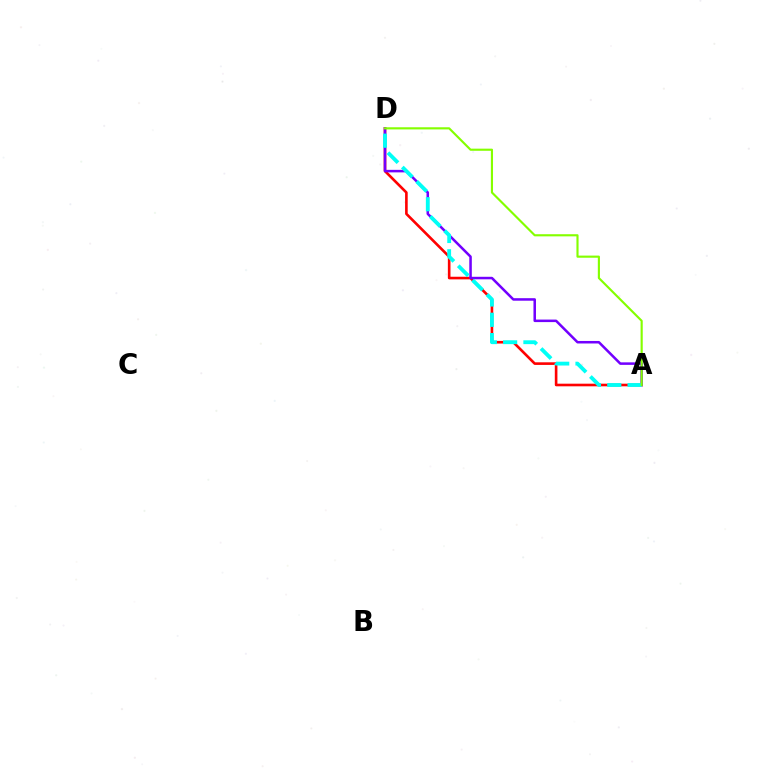{('A', 'D'): [{'color': '#ff0000', 'line_style': 'solid', 'thickness': 1.89}, {'color': '#7200ff', 'line_style': 'solid', 'thickness': 1.82}, {'color': '#00fff6', 'line_style': 'dashed', 'thickness': 2.76}, {'color': '#84ff00', 'line_style': 'solid', 'thickness': 1.54}]}